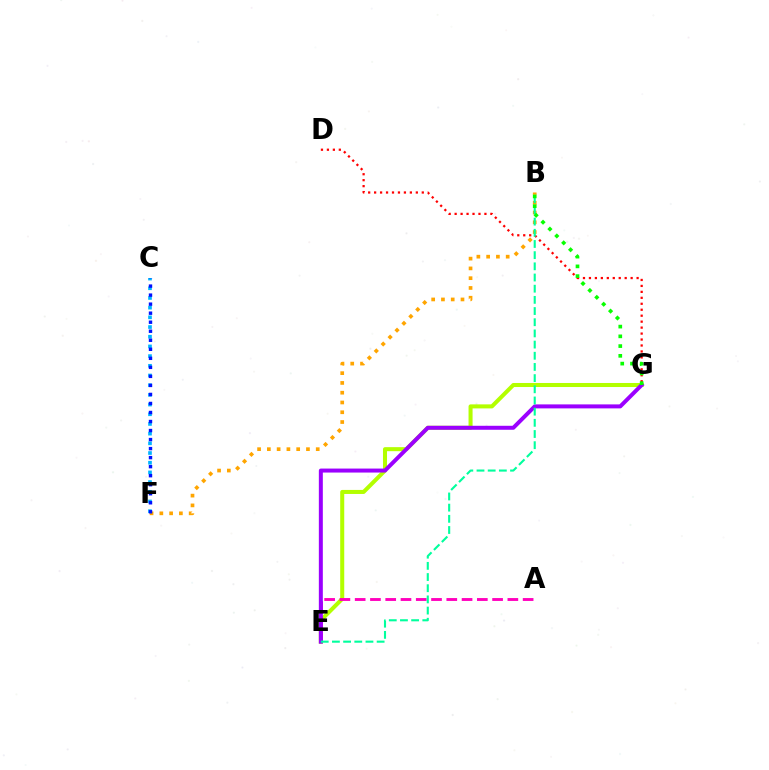{('C', 'F'): [{'color': '#00b5ff', 'line_style': 'dotted', 'thickness': 2.63}, {'color': '#0010ff', 'line_style': 'dotted', 'thickness': 2.45}], ('E', 'G'): [{'color': '#b3ff00', 'line_style': 'solid', 'thickness': 2.91}, {'color': '#9b00ff', 'line_style': 'solid', 'thickness': 2.87}], ('A', 'E'): [{'color': '#ff00bd', 'line_style': 'dashed', 'thickness': 2.07}], ('B', 'F'): [{'color': '#ffa500', 'line_style': 'dotted', 'thickness': 2.66}], ('D', 'G'): [{'color': '#ff0000', 'line_style': 'dotted', 'thickness': 1.62}], ('B', 'E'): [{'color': '#00ff9d', 'line_style': 'dashed', 'thickness': 1.52}], ('B', 'G'): [{'color': '#08ff00', 'line_style': 'dotted', 'thickness': 2.65}]}